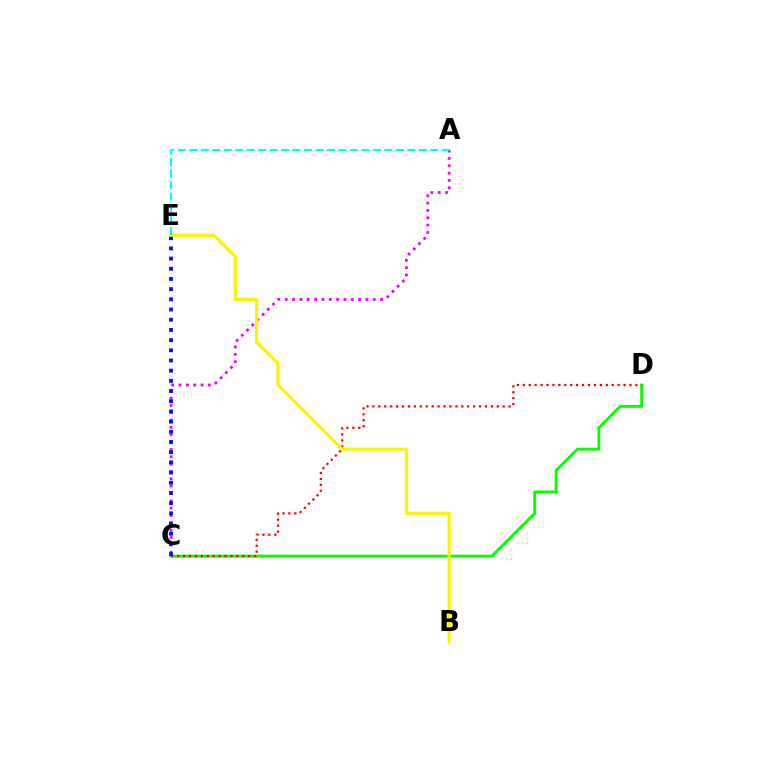{('A', 'C'): [{'color': '#ee00ff', 'line_style': 'dotted', 'thickness': 1.99}], ('C', 'D'): [{'color': '#08ff00', 'line_style': 'solid', 'thickness': 2.09}, {'color': '#ff0000', 'line_style': 'dotted', 'thickness': 1.61}], ('C', 'E'): [{'color': '#0010ff', 'line_style': 'dotted', 'thickness': 2.77}], ('B', 'E'): [{'color': '#fcf500', 'line_style': 'solid', 'thickness': 2.3}], ('A', 'E'): [{'color': '#00fff6', 'line_style': 'dashed', 'thickness': 1.56}]}